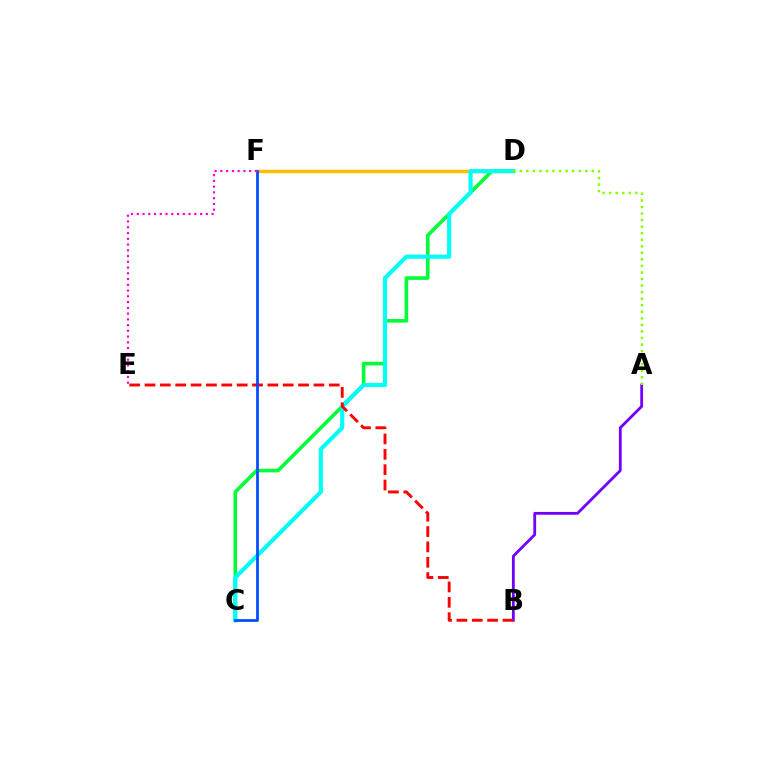{('D', 'F'): [{'color': '#ffbd00', 'line_style': 'solid', 'thickness': 2.5}], ('C', 'D'): [{'color': '#00ff39', 'line_style': 'solid', 'thickness': 2.6}, {'color': '#00fff6', 'line_style': 'solid', 'thickness': 2.98}], ('A', 'B'): [{'color': '#7200ff', 'line_style': 'solid', 'thickness': 2.02}], ('A', 'D'): [{'color': '#84ff00', 'line_style': 'dotted', 'thickness': 1.78}], ('B', 'E'): [{'color': '#ff0000', 'line_style': 'dashed', 'thickness': 2.09}], ('C', 'F'): [{'color': '#004bff', 'line_style': 'solid', 'thickness': 1.97}], ('E', 'F'): [{'color': '#ff00cf', 'line_style': 'dotted', 'thickness': 1.56}]}